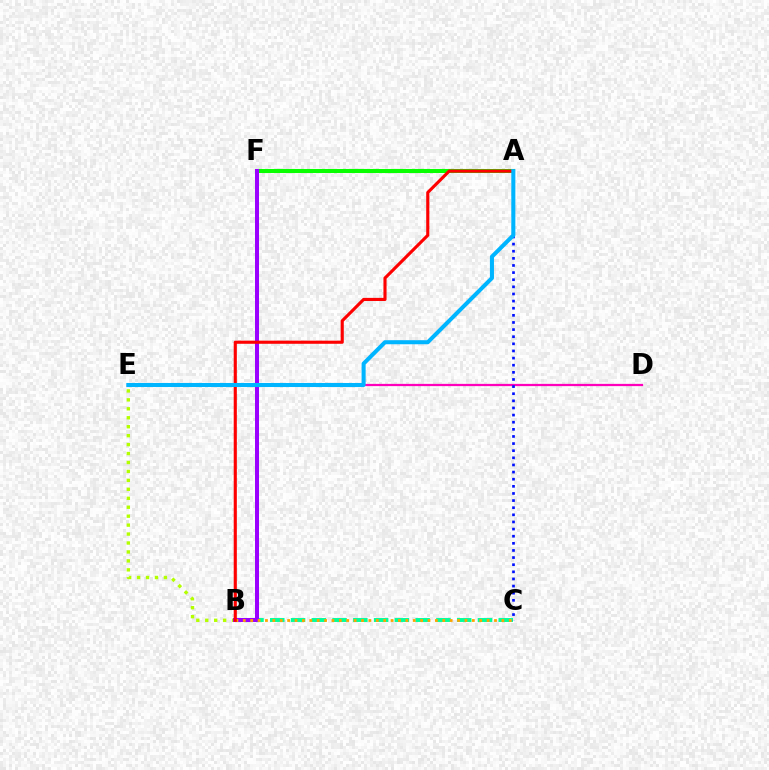{('B', 'C'): [{'color': '#00ff9d', 'line_style': 'dashed', 'thickness': 2.82}, {'color': '#ffa500', 'line_style': 'dotted', 'thickness': 2.01}], ('B', 'E'): [{'color': '#b3ff00', 'line_style': 'dotted', 'thickness': 2.43}], ('A', 'F'): [{'color': '#08ff00', 'line_style': 'solid', 'thickness': 2.92}], ('D', 'E'): [{'color': '#ff00bd', 'line_style': 'solid', 'thickness': 1.62}], ('B', 'F'): [{'color': '#9b00ff', 'line_style': 'solid', 'thickness': 2.89}], ('A', 'C'): [{'color': '#0010ff', 'line_style': 'dotted', 'thickness': 1.94}], ('A', 'B'): [{'color': '#ff0000', 'line_style': 'solid', 'thickness': 2.25}], ('A', 'E'): [{'color': '#00b5ff', 'line_style': 'solid', 'thickness': 2.91}]}